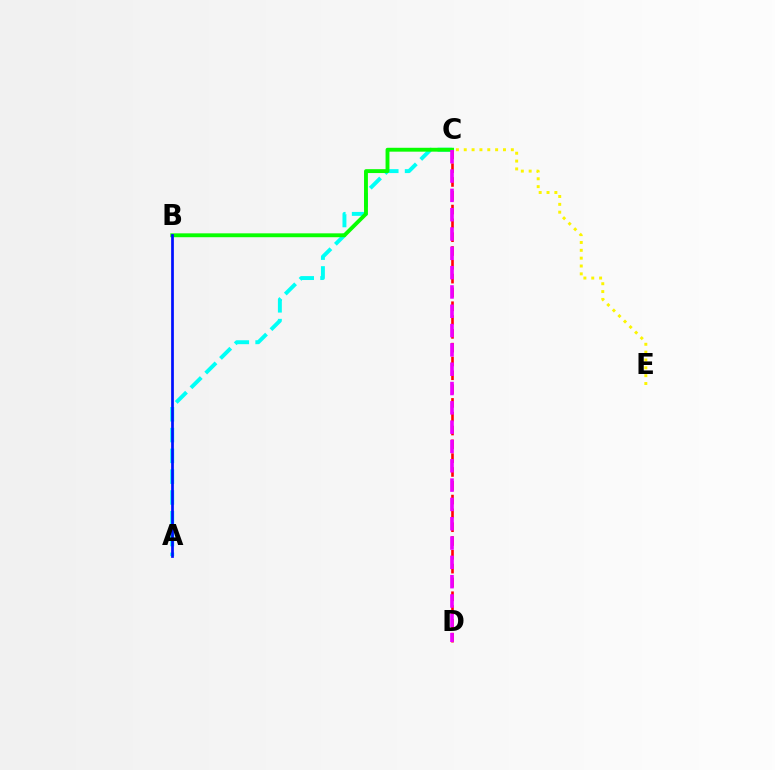{('A', 'C'): [{'color': '#00fff6', 'line_style': 'dashed', 'thickness': 2.82}], ('C', 'E'): [{'color': '#fcf500', 'line_style': 'dotted', 'thickness': 2.13}], ('B', 'C'): [{'color': '#08ff00', 'line_style': 'solid', 'thickness': 2.79}], ('C', 'D'): [{'color': '#ff0000', 'line_style': 'dashed', 'thickness': 1.88}, {'color': '#ee00ff', 'line_style': 'dashed', 'thickness': 2.62}], ('A', 'B'): [{'color': '#0010ff', 'line_style': 'solid', 'thickness': 1.96}]}